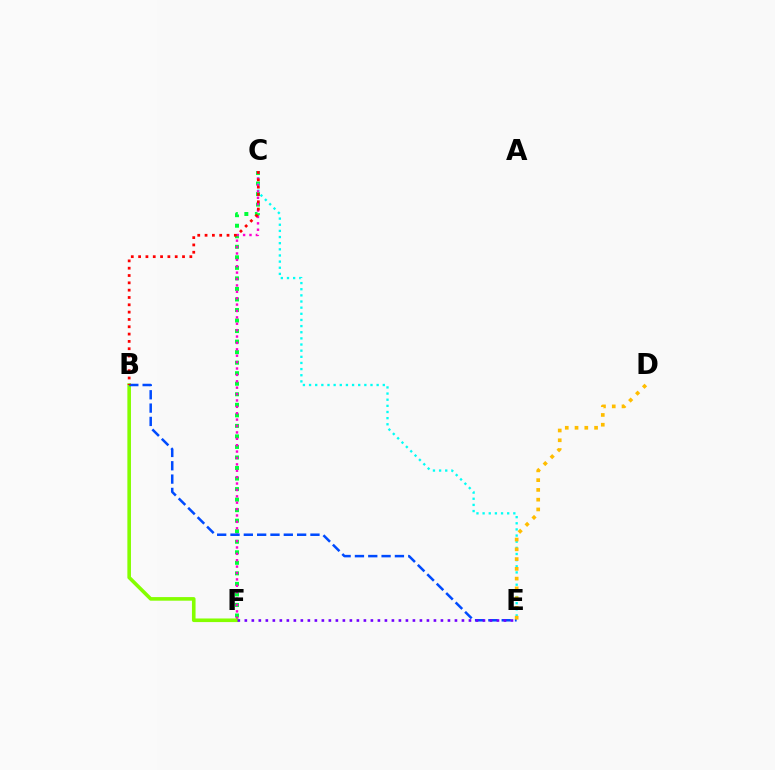{('C', 'F'): [{'color': '#00ff39', 'line_style': 'dotted', 'thickness': 2.86}, {'color': '#ff00cf', 'line_style': 'dotted', 'thickness': 1.74}], ('C', 'E'): [{'color': '#00fff6', 'line_style': 'dotted', 'thickness': 1.67}], ('B', 'F'): [{'color': '#84ff00', 'line_style': 'solid', 'thickness': 2.59}], ('B', 'E'): [{'color': '#004bff', 'line_style': 'dashed', 'thickness': 1.81}], ('B', 'C'): [{'color': '#ff0000', 'line_style': 'dotted', 'thickness': 1.99}], ('E', 'F'): [{'color': '#7200ff', 'line_style': 'dotted', 'thickness': 1.9}], ('D', 'E'): [{'color': '#ffbd00', 'line_style': 'dotted', 'thickness': 2.65}]}